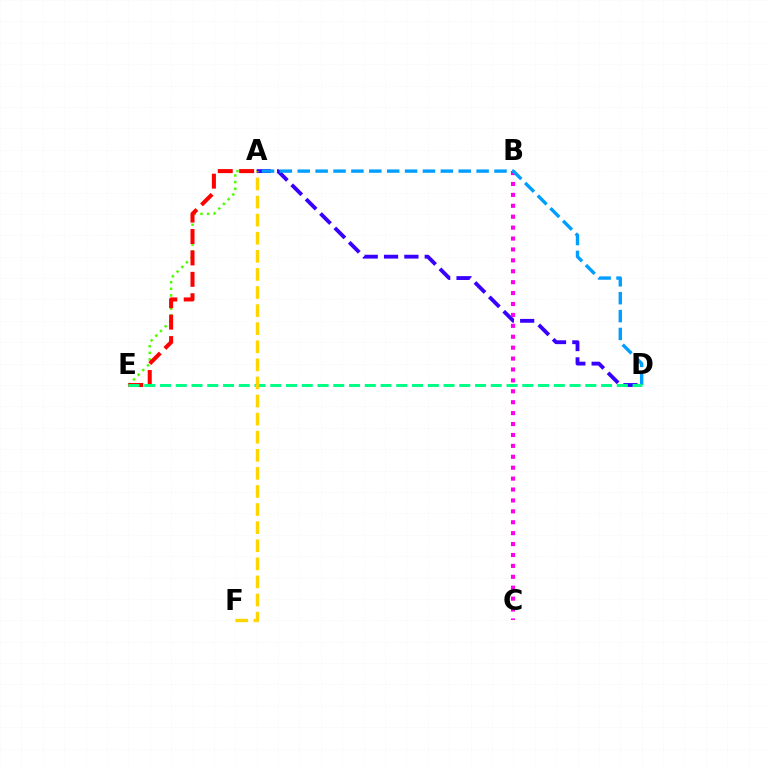{('A', 'E'): [{'color': '#4fff00', 'line_style': 'dotted', 'thickness': 1.8}, {'color': '#ff0000', 'line_style': 'dashed', 'thickness': 2.91}], ('A', 'D'): [{'color': '#3700ff', 'line_style': 'dashed', 'thickness': 2.76}, {'color': '#009eff', 'line_style': 'dashed', 'thickness': 2.43}], ('B', 'C'): [{'color': '#ff00ed', 'line_style': 'dotted', 'thickness': 2.96}], ('D', 'E'): [{'color': '#00ff86', 'line_style': 'dashed', 'thickness': 2.14}], ('A', 'F'): [{'color': '#ffd500', 'line_style': 'dashed', 'thickness': 2.46}]}